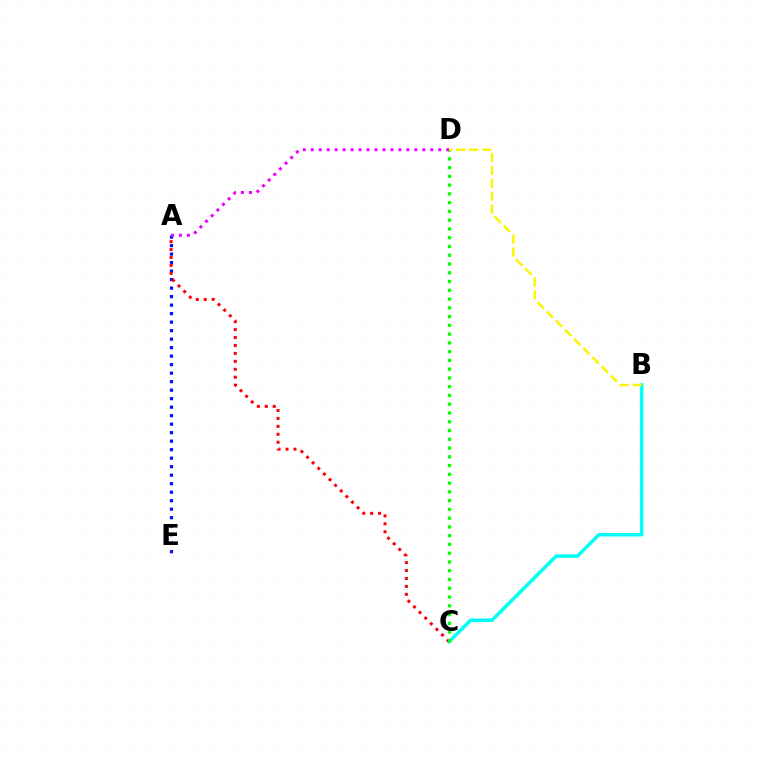{('B', 'C'): [{'color': '#00fff6', 'line_style': 'solid', 'thickness': 2.5}], ('A', 'E'): [{'color': '#0010ff', 'line_style': 'dotted', 'thickness': 2.31}], ('A', 'C'): [{'color': '#ff0000', 'line_style': 'dotted', 'thickness': 2.16}], ('C', 'D'): [{'color': '#08ff00', 'line_style': 'dotted', 'thickness': 2.38}], ('A', 'D'): [{'color': '#ee00ff', 'line_style': 'dotted', 'thickness': 2.16}], ('B', 'D'): [{'color': '#fcf500', 'line_style': 'dashed', 'thickness': 1.76}]}